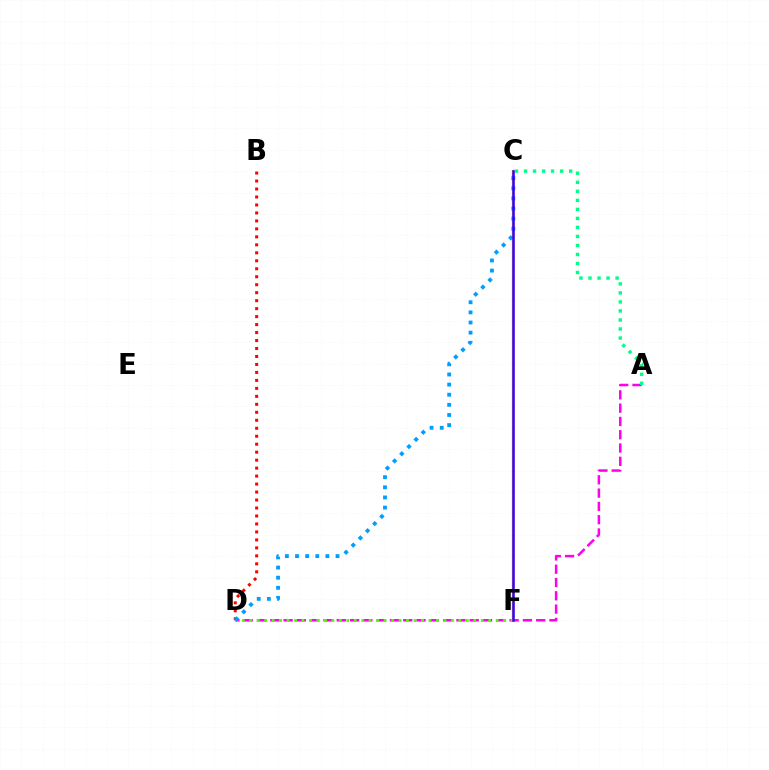{('B', 'D'): [{'color': '#ff0000', 'line_style': 'dotted', 'thickness': 2.17}], ('A', 'D'): [{'color': '#ff00ed', 'line_style': 'dashed', 'thickness': 1.81}], ('D', 'F'): [{'color': '#4fff00', 'line_style': 'dotted', 'thickness': 2.03}], ('C', 'F'): [{'color': '#ffd500', 'line_style': 'solid', 'thickness': 1.78}, {'color': '#3700ff', 'line_style': 'solid', 'thickness': 1.83}], ('A', 'C'): [{'color': '#00ff86', 'line_style': 'dotted', 'thickness': 2.45}], ('C', 'D'): [{'color': '#009eff', 'line_style': 'dotted', 'thickness': 2.75}]}